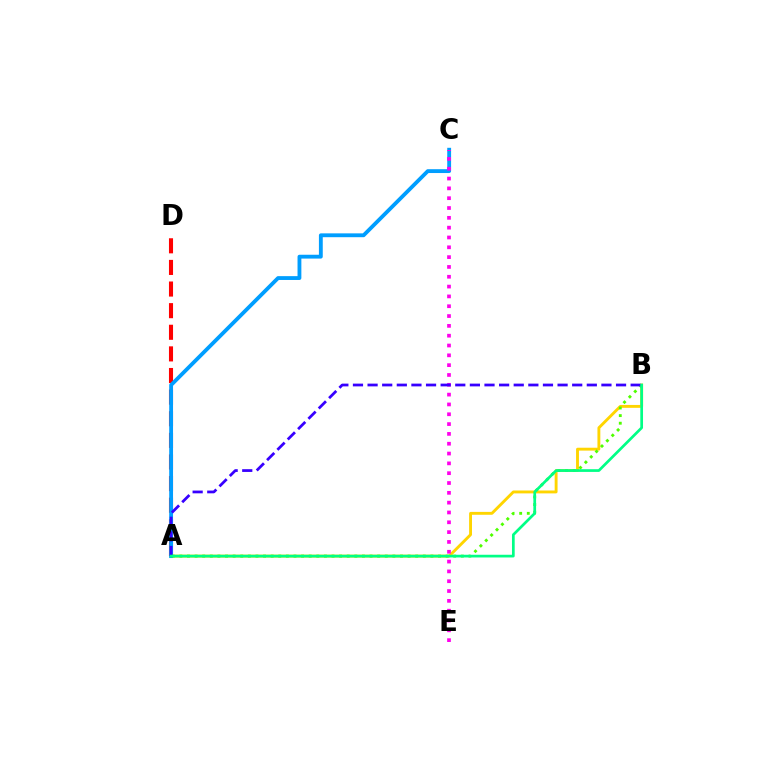{('A', 'B'): [{'color': '#ffd500', 'line_style': 'solid', 'thickness': 2.08}, {'color': '#4fff00', 'line_style': 'dotted', 'thickness': 2.07}, {'color': '#3700ff', 'line_style': 'dashed', 'thickness': 1.99}, {'color': '#00ff86', 'line_style': 'solid', 'thickness': 1.95}], ('A', 'D'): [{'color': '#ff0000', 'line_style': 'dashed', 'thickness': 2.94}], ('A', 'C'): [{'color': '#009eff', 'line_style': 'solid', 'thickness': 2.76}], ('C', 'E'): [{'color': '#ff00ed', 'line_style': 'dotted', 'thickness': 2.67}]}